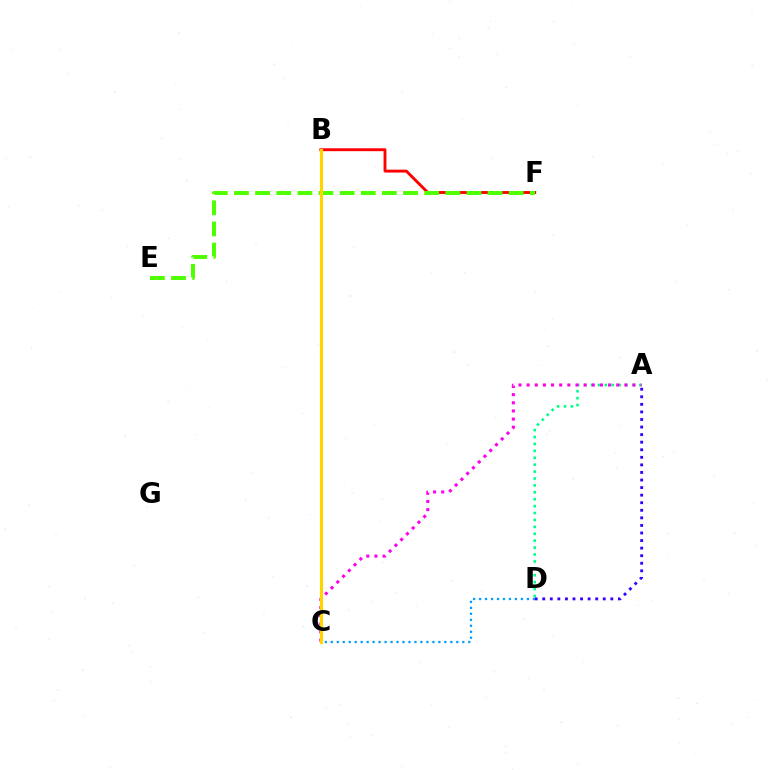{('B', 'F'): [{'color': '#ff0000', 'line_style': 'solid', 'thickness': 2.08}], ('E', 'F'): [{'color': '#4fff00', 'line_style': 'dashed', 'thickness': 2.87}], ('A', 'D'): [{'color': '#00ff86', 'line_style': 'dotted', 'thickness': 1.88}, {'color': '#3700ff', 'line_style': 'dotted', 'thickness': 2.06}], ('A', 'C'): [{'color': '#ff00ed', 'line_style': 'dotted', 'thickness': 2.21}], ('C', 'D'): [{'color': '#009eff', 'line_style': 'dotted', 'thickness': 1.62}], ('B', 'C'): [{'color': '#ffd500', 'line_style': 'solid', 'thickness': 2.26}]}